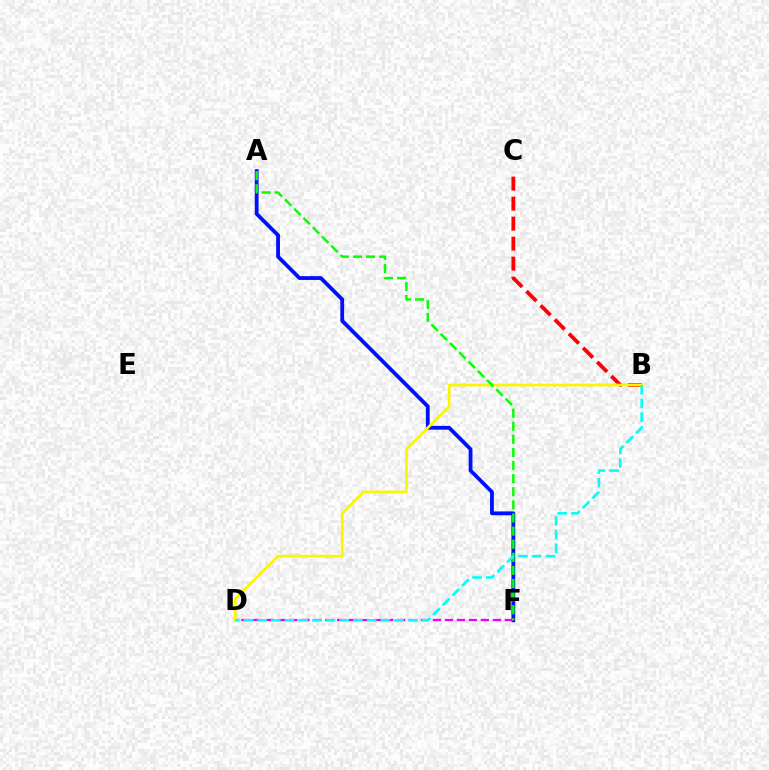{('A', 'F'): [{'color': '#0010ff', 'line_style': 'solid', 'thickness': 2.74}, {'color': '#08ff00', 'line_style': 'dashed', 'thickness': 1.78}], ('D', 'F'): [{'color': '#ee00ff', 'line_style': 'dashed', 'thickness': 1.63}], ('B', 'C'): [{'color': '#ff0000', 'line_style': 'dashed', 'thickness': 2.72}], ('B', 'D'): [{'color': '#fcf500', 'line_style': 'solid', 'thickness': 1.96}, {'color': '#00fff6', 'line_style': 'dashed', 'thickness': 1.86}]}